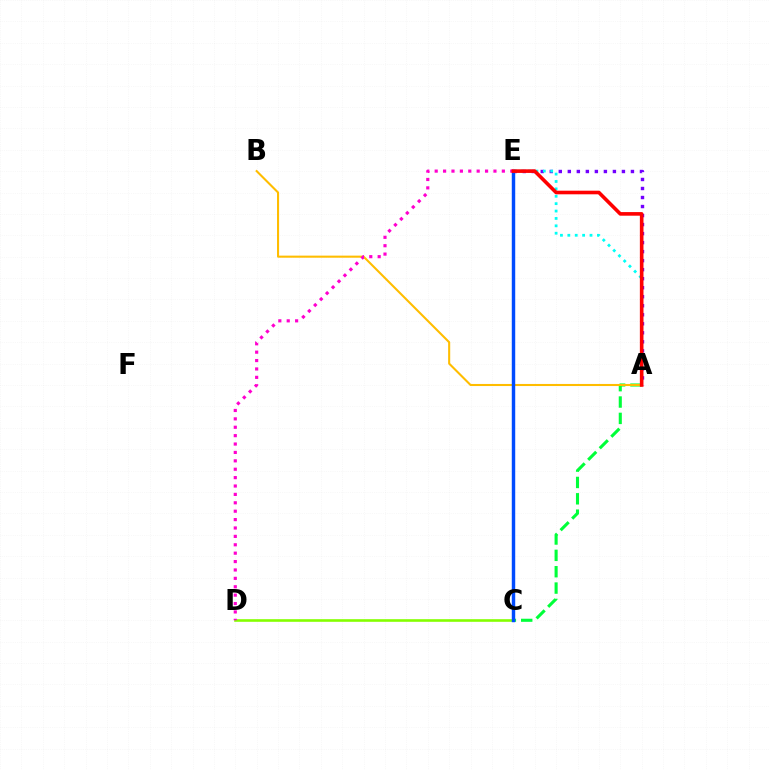{('A', 'E'): [{'color': '#7200ff', 'line_style': 'dotted', 'thickness': 2.45}, {'color': '#00fff6', 'line_style': 'dotted', 'thickness': 2.01}, {'color': '#ff0000', 'line_style': 'solid', 'thickness': 2.6}], ('A', 'C'): [{'color': '#00ff39', 'line_style': 'dashed', 'thickness': 2.22}], ('A', 'B'): [{'color': '#ffbd00', 'line_style': 'solid', 'thickness': 1.5}], ('C', 'D'): [{'color': '#84ff00', 'line_style': 'solid', 'thickness': 1.89}], ('C', 'E'): [{'color': '#004bff', 'line_style': 'solid', 'thickness': 2.48}], ('D', 'E'): [{'color': '#ff00cf', 'line_style': 'dotted', 'thickness': 2.28}]}